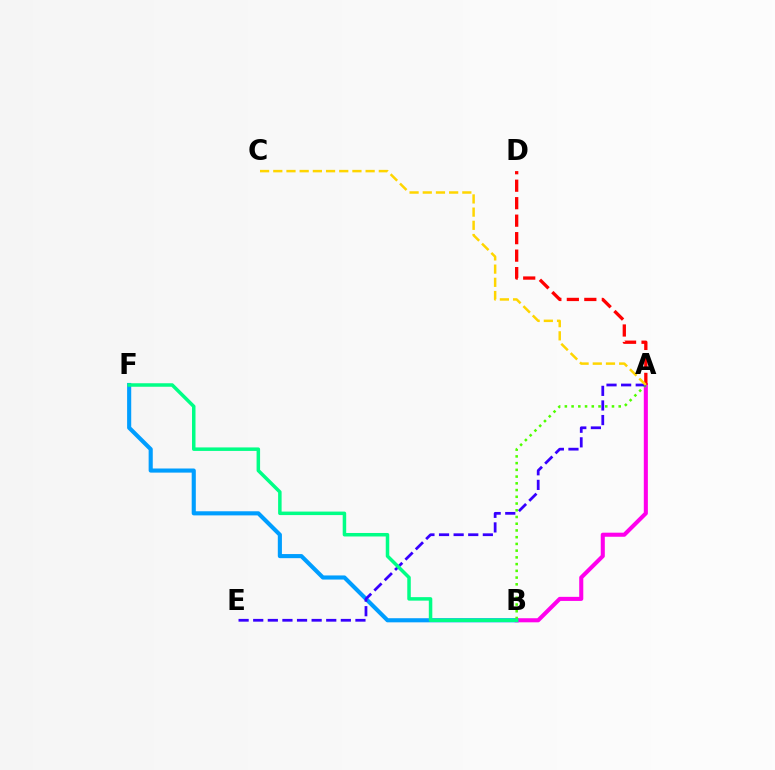{('B', 'F'): [{'color': '#009eff', 'line_style': 'solid', 'thickness': 2.96}, {'color': '#00ff86', 'line_style': 'solid', 'thickness': 2.52}], ('A', 'B'): [{'color': '#ff00ed', 'line_style': 'solid', 'thickness': 2.93}, {'color': '#4fff00', 'line_style': 'dotted', 'thickness': 1.83}], ('A', 'D'): [{'color': '#ff0000', 'line_style': 'dashed', 'thickness': 2.38}], ('A', 'E'): [{'color': '#3700ff', 'line_style': 'dashed', 'thickness': 1.98}], ('A', 'C'): [{'color': '#ffd500', 'line_style': 'dashed', 'thickness': 1.79}]}